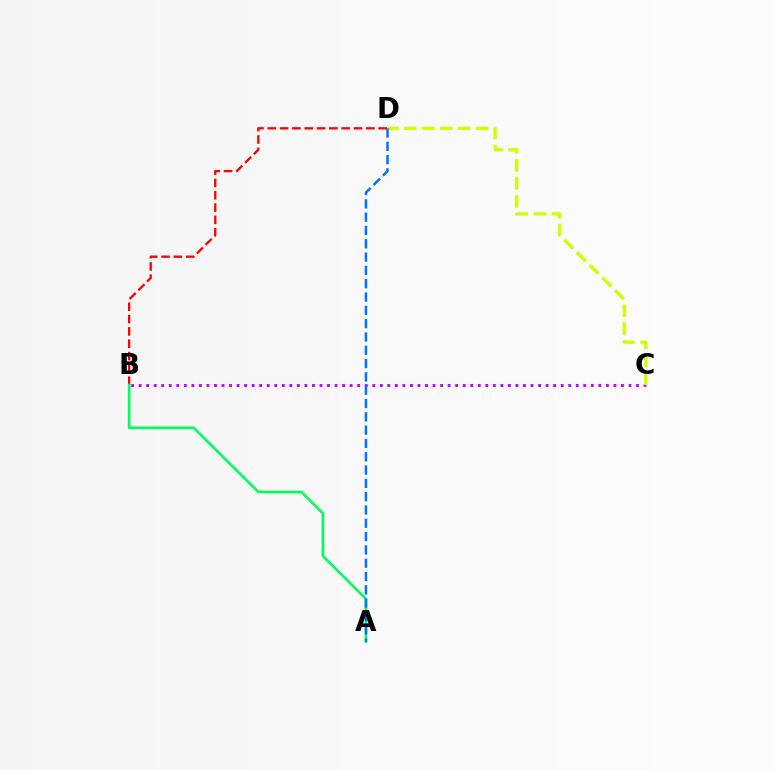{('B', 'D'): [{'color': '#ff0000', 'line_style': 'dashed', 'thickness': 1.67}], ('B', 'C'): [{'color': '#b900ff', 'line_style': 'dotted', 'thickness': 2.05}], ('C', 'D'): [{'color': '#d1ff00', 'line_style': 'dashed', 'thickness': 2.44}], ('A', 'B'): [{'color': '#00ff5c', 'line_style': 'solid', 'thickness': 1.91}], ('A', 'D'): [{'color': '#0074ff', 'line_style': 'dashed', 'thickness': 1.81}]}